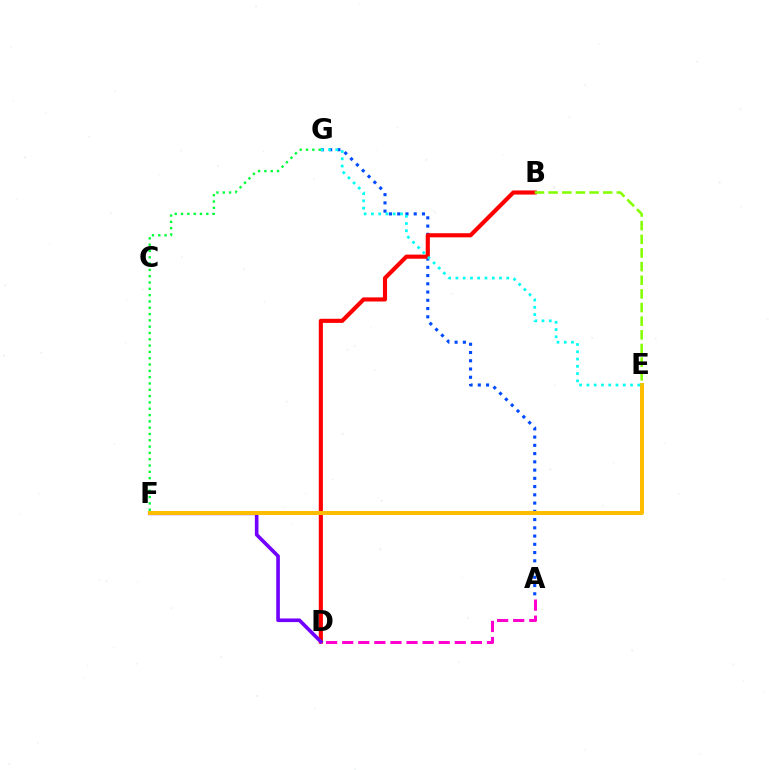{('A', 'G'): [{'color': '#004bff', 'line_style': 'dotted', 'thickness': 2.24}], ('B', 'D'): [{'color': '#ff0000', 'line_style': 'solid', 'thickness': 2.97}], ('D', 'F'): [{'color': '#7200ff', 'line_style': 'solid', 'thickness': 2.61}], ('E', 'F'): [{'color': '#ffbd00', 'line_style': 'solid', 'thickness': 2.87}], ('E', 'G'): [{'color': '#00fff6', 'line_style': 'dotted', 'thickness': 1.98}], ('F', 'G'): [{'color': '#00ff39', 'line_style': 'dotted', 'thickness': 1.71}], ('A', 'D'): [{'color': '#ff00cf', 'line_style': 'dashed', 'thickness': 2.19}], ('B', 'E'): [{'color': '#84ff00', 'line_style': 'dashed', 'thickness': 1.85}]}